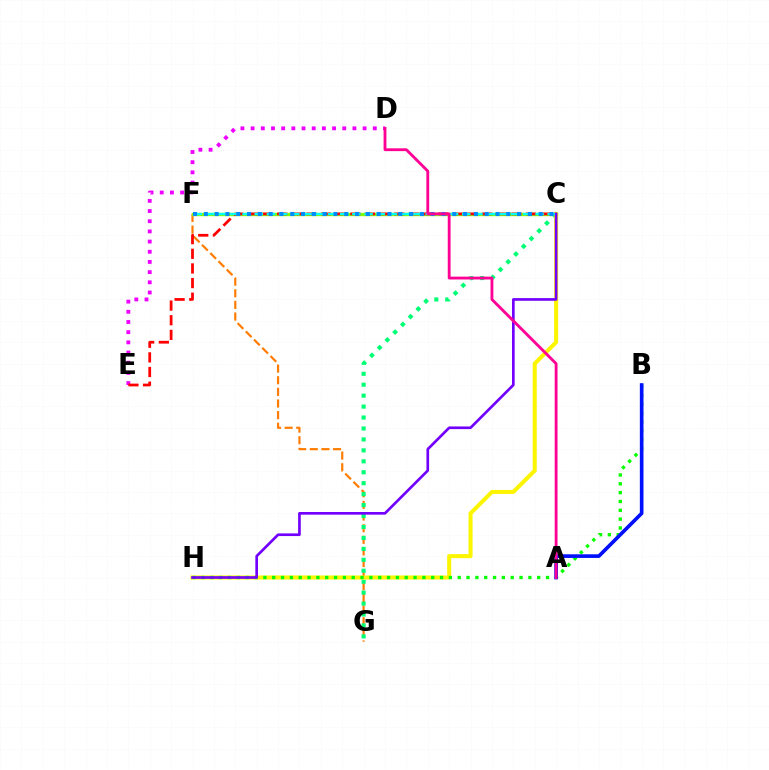{('F', 'G'): [{'color': '#ff7c00', 'line_style': 'dashed', 'thickness': 1.58}], ('D', 'E'): [{'color': '#ee00ff', 'line_style': 'dotted', 'thickness': 2.77}], ('C', 'F'): [{'color': '#84ff00', 'line_style': 'solid', 'thickness': 2.42}, {'color': '#00fff6', 'line_style': 'dashed', 'thickness': 1.66}, {'color': '#008cff', 'line_style': 'dotted', 'thickness': 2.93}], ('C', 'G'): [{'color': '#00ff74', 'line_style': 'dotted', 'thickness': 2.97}], ('C', 'H'): [{'color': '#fcf500', 'line_style': 'solid', 'thickness': 2.9}, {'color': '#7200ff', 'line_style': 'solid', 'thickness': 1.92}], ('B', 'H'): [{'color': '#08ff00', 'line_style': 'dotted', 'thickness': 2.4}], ('A', 'B'): [{'color': '#0010ff', 'line_style': 'solid', 'thickness': 2.63}], ('C', 'E'): [{'color': '#ff0000', 'line_style': 'dashed', 'thickness': 1.99}], ('A', 'D'): [{'color': '#ff0094', 'line_style': 'solid', 'thickness': 2.04}]}